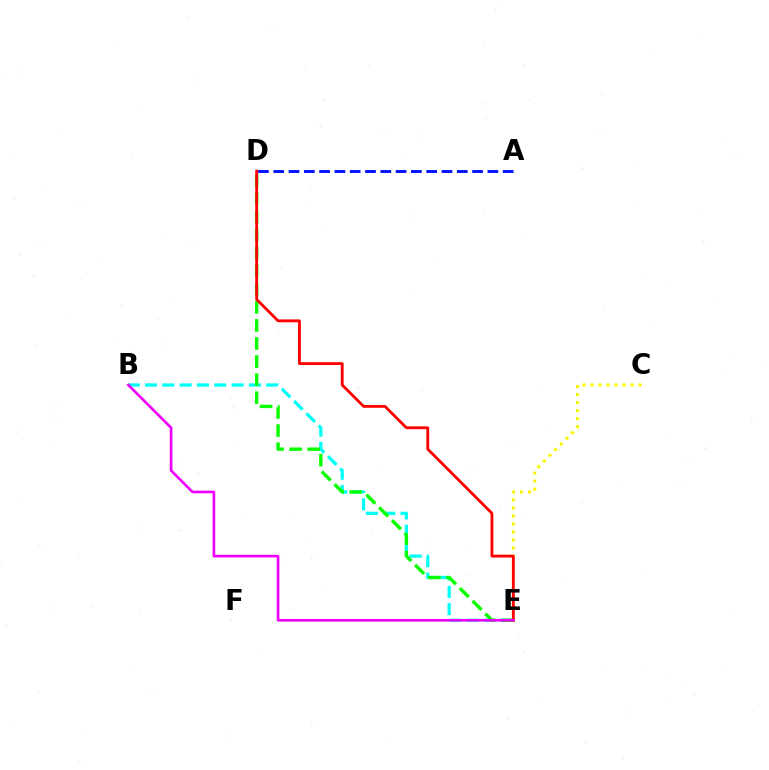{('B', 'E'): [{'color': '#00fff6', 'line_style': 'dashed', 'thickness': 2.35}, {'color': '#ee00ff', 'line_style': 'solid', 'thickness': 1.91}], ('D', 'E'): [{'color': '#08ff00', 'line_style': 'dashed', 'thickness': 2.46}, {'color': '#ff0000', 'line_style': 'solid', 'thickness': 2.04}], ('C', 'E'): [{'color': '#fcf500', 'line_style': 'dotted', 'thickness': 2.18}], ('A', 'D'): [{'color': '#0010ff', 'line_style': 'dashed', 'thickness': 2.08}]}